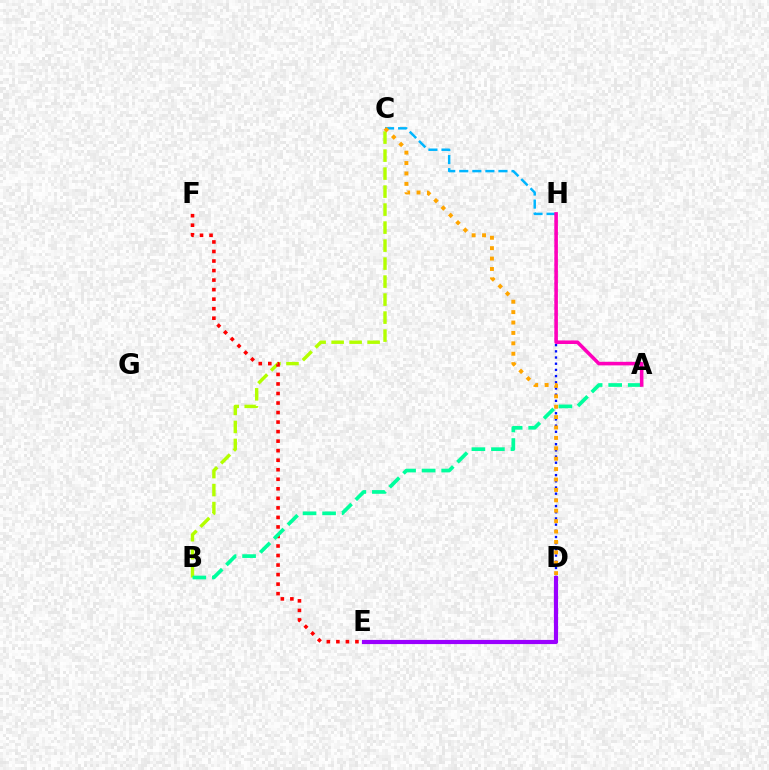{('B', 'C'): [{'color': '#b3ff00', 'line_style': 'dashed', 'thickness': 2.45}], ('E', 'F'): [{'color': '#ff0000', 'line_style': 'dotted', 'thickness': 2.59}], ('D', 'E'): [{'color': '#08ff00', 'line_style': 'dotted', 'thickness': 1.83}, {'color': '#9b00ff', 'line_style': 'solid', 'thickness': 3.0}], ('A', 'B'): [{'color': '#00ff9d', 'line_style': 'dashed', 'thickness': 2.65}], ('D', 'H'): [{'color': '#0010ff', 'line_style': 'dotted', 'thickness': 1.68}], ('C', 'H'): [{'color': '#00b5ff', 'line_style': 'dashed', 'thickness': 1.77}], ('A', 'H'): [{'color': '#ff00bd', 'line_style': 'solid', 'thickness': 2.56}], ('C', 'D'): [{'color': '#ffa500', 'line_style': 'dotted', 'thickness': 2.83}]}